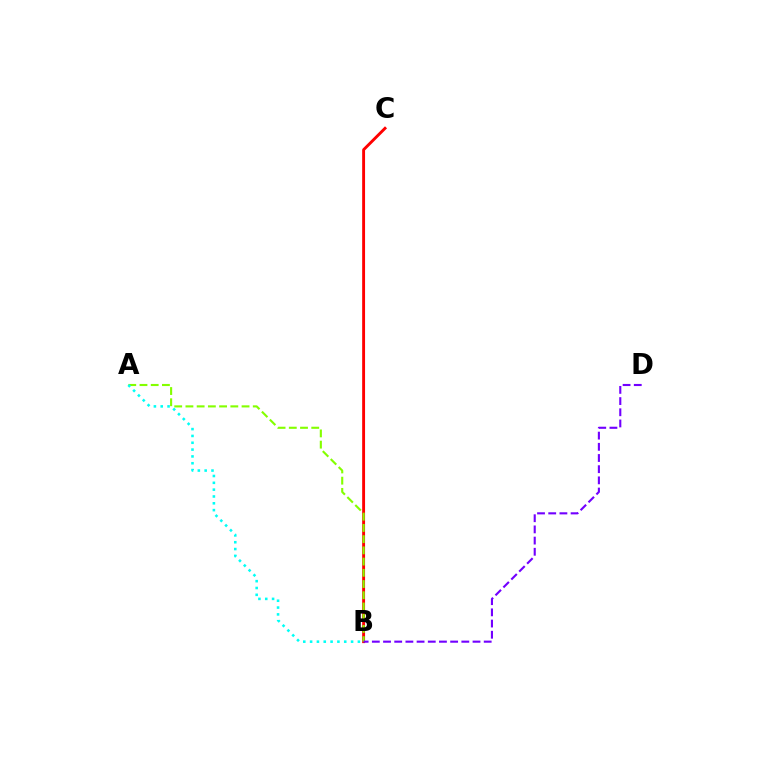{('B', 'C'): [{'color': '#ff0000', 'line_style': 'solid', 'thickness': 2.08}], ('A', 'B'): [{'color': '#84ff00', 'line_style': 'dashed', 'thickness': 1.52}, {'color': '#00fff6', 'line_style': 'dotted', 'thickness': 1.85}], ('B', 'D'): [{'color': '#7200ff', 'line_style': 'dashed', 'thickness': 1.52}]}